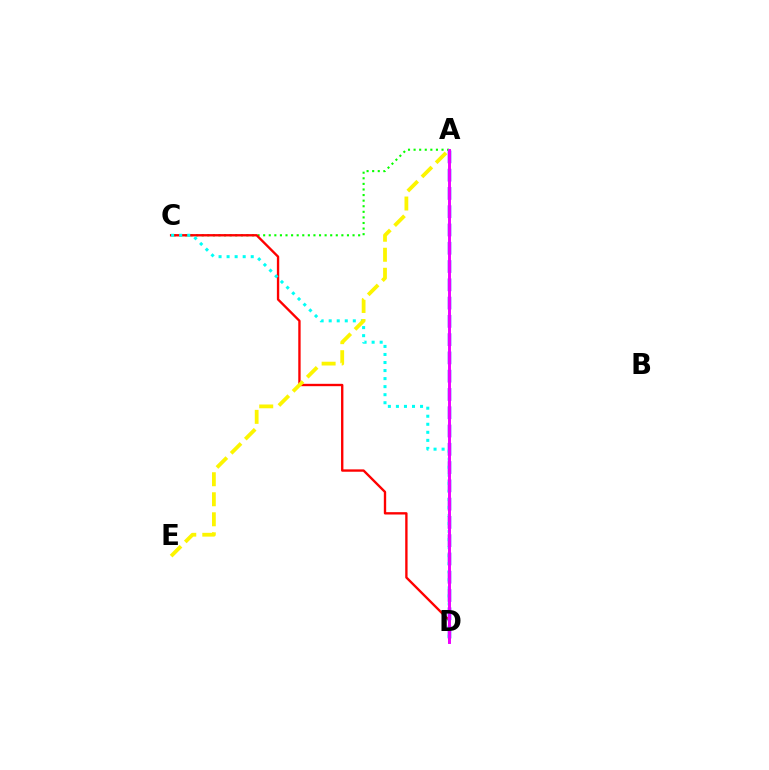{('A', 'C'): [{'color': '#08ff00', 'line_style': 'dotted', 'thickness': 1.52}], ('C', 'D'): [{'color': '#ff0000', 'line_style': 'solid', 'thickness': 1.7}, {'color': '#00fff6', 'line_style': 'dotted', 'thickness': 2.18}], ('A', 'D'): [{'color': '#0010ff', 'line_style': 'dashed', 'thickness': 2.48}, {'color': '#ee00ff', 'line_style': 'solid', 'thickness': 2.12}], ('A', 'E'): [{'color': '#fcf500', 'line_style': 'dashed', 'thickness': 2.72}]}